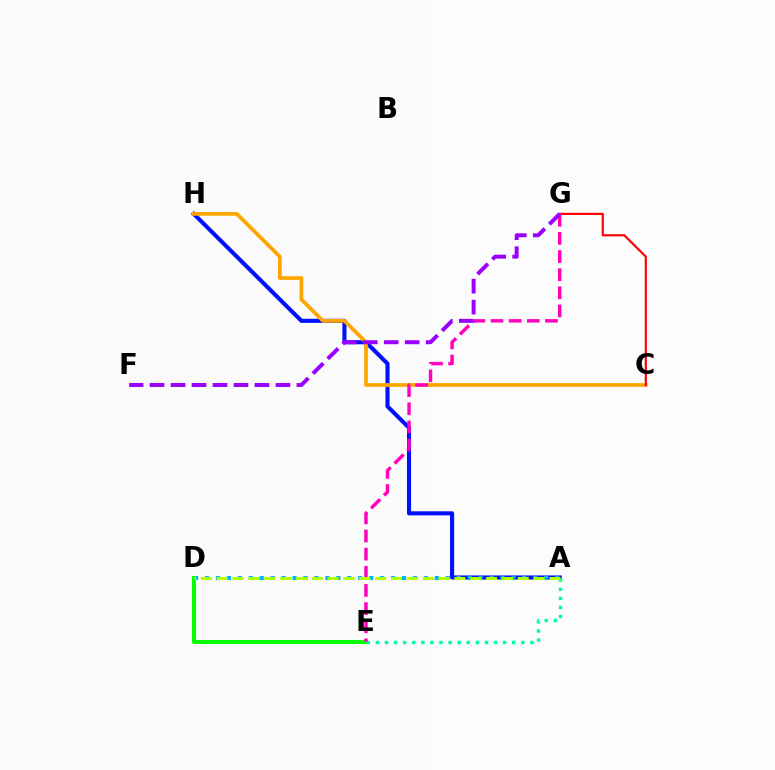{('A', 'H'): [{'color': '#0010ff', 'line_style': 'solid', 'thickness': 2.94}], ('A', 'D'): [{'color': '#00b5ff', 'line_style': 'dotted', 'thickness': 2.97}, {'color': '#b3ff00', 'line_style': 'dashed', 'thickness': 2.15}], ('C', 'H'): [{'color': '#ffa500', 'line_style': 'solid', 'thickness': 2.69}], ('D', 'E'): [{'color': '#08ff00', 'line_style': 'solid', 'thickness': 2.91}], ('A', 'E'): [{'color': '#00ff9d', 'line_style': 'dotted', 'thickness': 2.47}], ('C', 'G'): [{'color': '#ff0000', 'line_style': 'solid', 'thickness': 1.56}], ('E', 'G'): [{'color': '#ff00bd', 'line_style': 'dashed', 'thickness': 2.47}], ('F', 'G'): [{'color': '#9b00ff', 'line_style': 'dashed', 'thickness': 2.85}]}